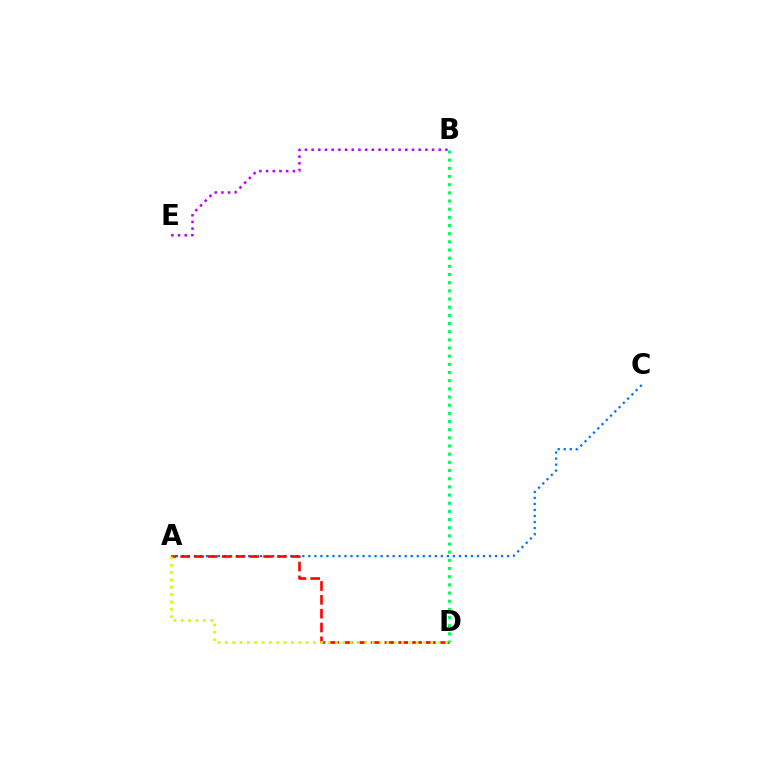{('B', 'E'): [{'color': '#b900ff', 'line_style': 'dotted', 'thickness': 1.82}], ('A', 'C'): [{'color': '#0074ff', 'line_style': 'dotted', 'thickness': 1.64}], ('A', 'D'): [{'color': '#ff0000', 'line_style': 'dashed', 'thickness': 1.88}, {'color': '#d1ff00', 'line_style': 'dotted', 'thickness': 1.99}], ('B', 'D'): [{'color': '#00ff5c', 'line_style': 'dotted', 'thickness': 2.22}]}